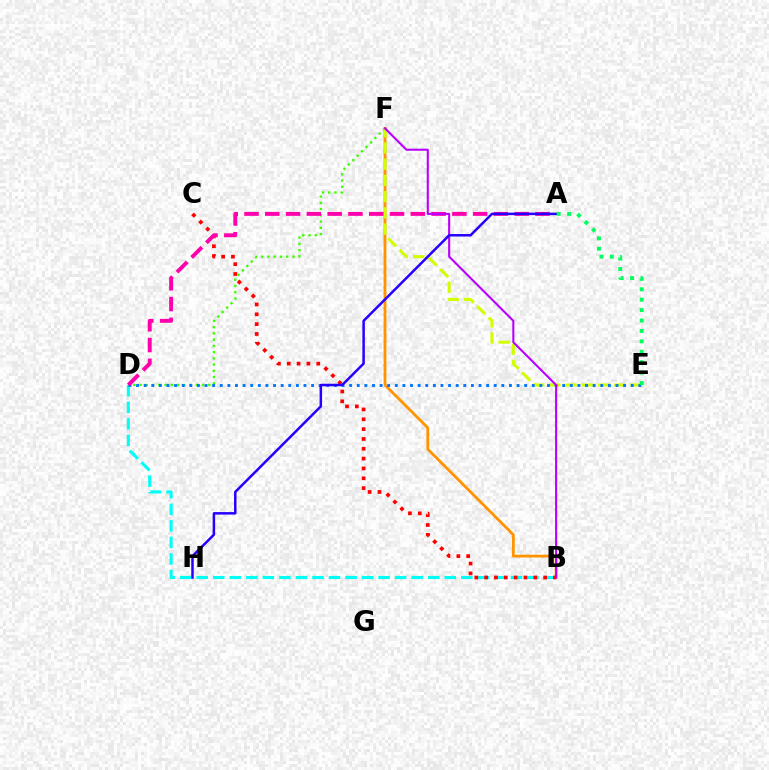{('B', 'D'): [{'color': '#00fff6', 'line_style': 'dashed', 'thickness': 2.25}], ('B', 'F'): [{'color': '#ff9400', 'line_style': 'solid', 'thickness': 2.02}, {'color': '#b900ff', 'line_style': 'solid', 'thickness': 1.5}], ('D', 'F'): [{'color': '#3dff00', 'line_style': 'dotted', 'thickness': 1.7}], ('E', 'F'): [{'color': '#d1ff00', 'line_style': 'dashed', 'thickness': 2.2}], ('B', 'C'): [{'color': '#ff0000', 'line_style': 'dotted', 'thickness': 2.67}], ('D', 'E'): [{'color': '#0074ff', 'line_style': 'dotted', 'thickness': 2.07}], ('A', 'D'): [{'color': '#ff00ac', 'line_style': 'dashed', 'thickness': 2.82}], ('A', 'H'): [{'color': '#2500ff', 'line_style': 'solid', 'thickness': 1.8}], ('A', 'E'): [{'color': '#00ff5c', 'line_style': 'dotted', 'thickness': 2.83}]}